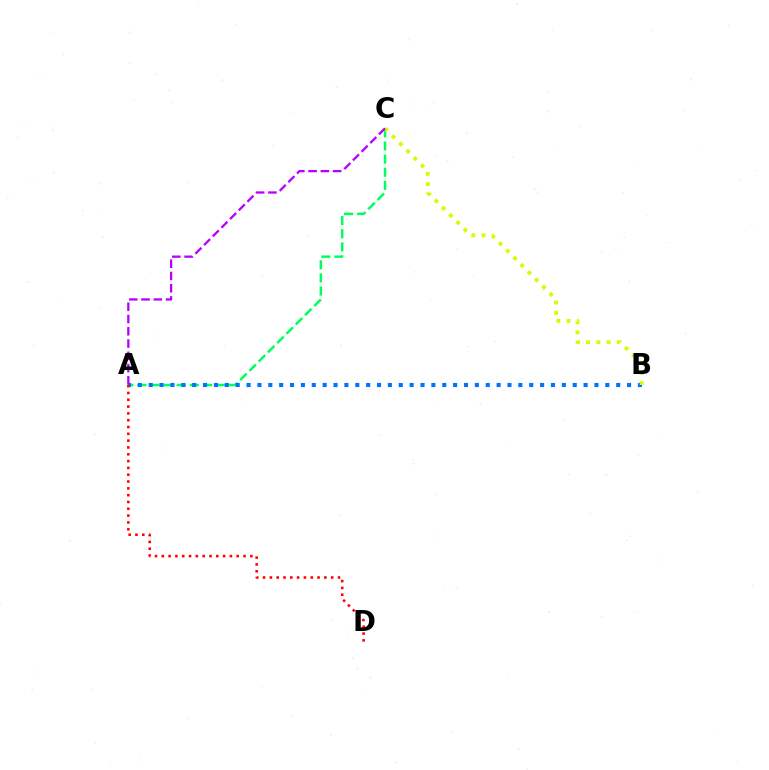{('A', 'C'): [{'color': '#00ff5c', 'line_style': 'dashed', 'thickness': 1.78}, {'color': '#b900ff', 'line_style': 'dashed', 'thickness': 1.67}], ('A', 'B'): [{'color': '#0074ff', 'line_style': 'dotted', 'thickness': 2.95}], ('B', 'C'): [{'color': '#d1ff00', 'line_style': 'dotted', 'thickness': 2.78}], ('A', 'D'): [{'color': '#ff0000', 'line_style': 'dotted', 'thickness': 1.85}]}